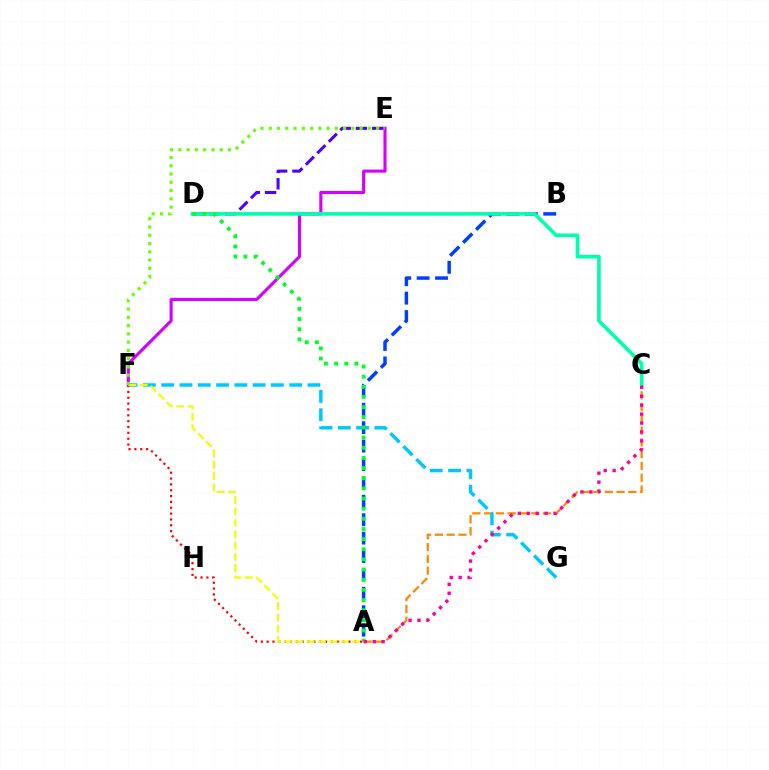{('A', 'C'): [{'color': '#ff8800', 'line_style': 'dashed', 'thickness': 1.6}, {'color': '#ff00a0', 'line_style': 'dotted', 'thickness': 2.43}], ('A', 'F'): [{'color': '#ff0000', 'line_style': 'dotted', 'thickness': 1.59}, {'color': '#eeff00', 'line_style': 'dashed', 'thickness': 1.54}], ('F', 'G'): [{'color': '#00c7ff', 'line_style': 'dashed', 'thickness': 2.48}], ('A', 'B'): [{'color': '#003fff', 'line_style': 'dashed', 'thickness': 2.5}], ('E', 'F'): [{'color': '#d600ff', 'line_style': 'solid', 'thickness': 2.24}, {'color': '#66ff00', 'line_style': 'dotted', 'thickness': 2.25}], ('D', 'E'): [{'color': '#4f00ff', 'line_style': 'dashed', 'thickness': 2.21}], ('C', 'D'): [{'color': '#00ffaf', 'line_style': 'solid', 'thickness': 2.62}], ('A', 'D'): [{'color': '#00ff27', 'line_style': 'dotted', 'thickness': 2.76}]}